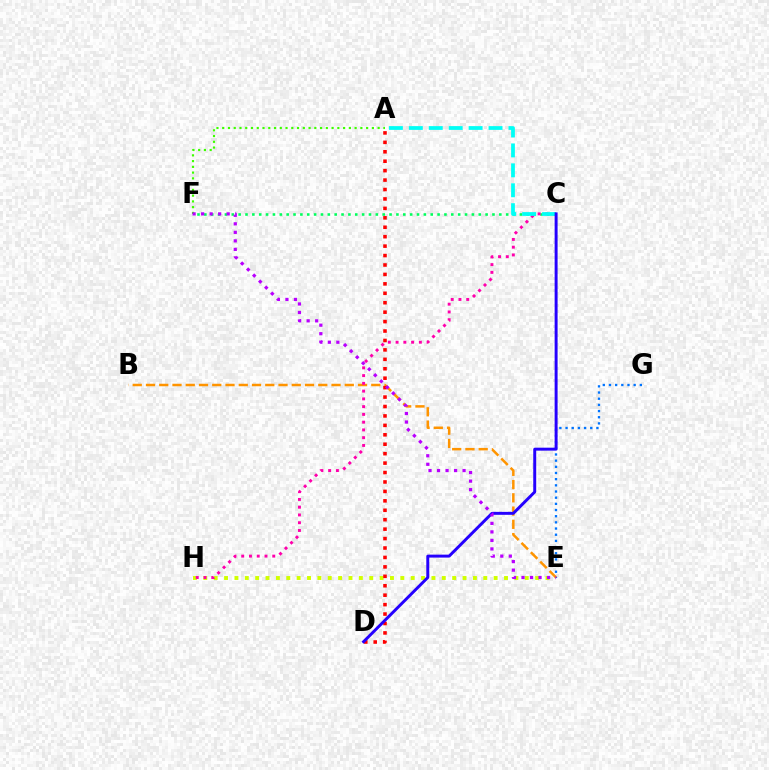{('C', 'F'): [{'color': '#00ff5c', 'line_style': 'dotted', 'thickness': 1.86}], ('E', 'G'): [{'color': '#0074ff', 'line_style': 'dotted', 'thickness': 1.68}], ('A', 'F'): [{'color': '#3dff00', 'line_style': 'dotted', 'thickness': 1.56}], ('B', 'E'): [{'color': '#ff9400', 'line_style': 'dashed', 'thickness': 1.8}], ('E', 'H'): [{'color': '#d1ff00', 'line_style': 'dotted', 'thickness': 2.82}], ('C', 'H'): [{'color': '#ff00ac', 'line_style': 'dotted', 'thickness': 2.11}], ('A', 'D'): [{'color': '#ff0000', 'line_style': 'dotted', 'thickness': 2.56}], ('A', 'C'): [{'color': '#00fff6', 'line_style': 'dashed', 'thickness': 2.71}], ('C', 'D'): [{'color': '#2500ff', 'line_style': 'solid', 'thickness': 2.13}], ('E', 'F'): [{'color': '#b900ff', 'line_style': 'dotted', 'thickness': 2.31}]}